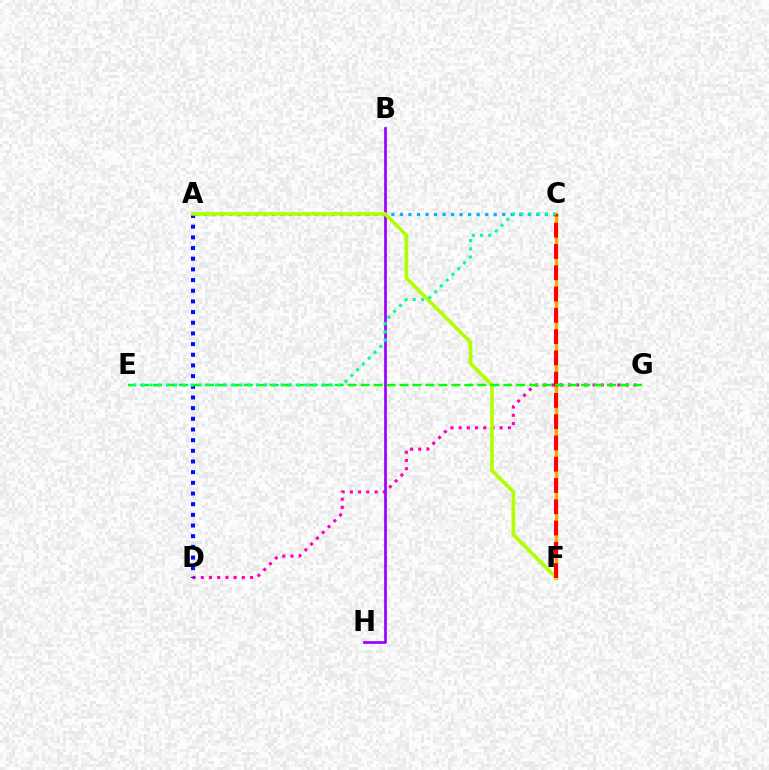{('A', 'C'): [{'color': '#00b5ff', 'line_style': 'dotted', 'thickness': 2.32}], ('D', 'G'): [{'color': '#ff00bd', 'line_style': 'dotted', 'thickness': 2.23}], ('B', 'H'): [{'color': '#9b00ff', 'line_style': 'solid', 'thickness': 1.95}], ('C', 'F'): [{'color': '#ffa500', 'line_style': 'solid', 'thickness': 2.46}, {'color': '#ff0000', 'line_style': 'dashed', 'thickness': 2.89}], ('A', 'D'): [{'color': '#0010ff', 'line_style': 'dotted', 'thickness': 2.9}], ('A', 'F'): [{'color': '#b3ff00', 'line_style': 'solid', 'thickness': 2.64}], ('E', 'G'): [{'color': '#08ff00', 'line_style': 'dashed', 'thickness': 1.76}], ('C', 'E'): [{'color': '#00ff9d', 'line_style': 'dotted', 'thickness': 2.22}]}